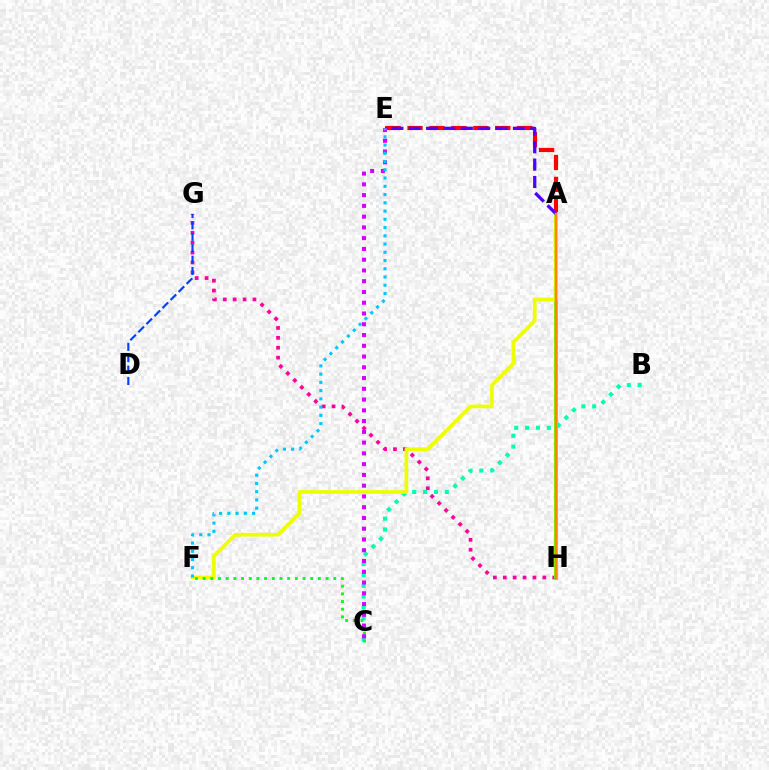{('G', 'H'): [{'color': '#ff00a0', 'line_style': 'dotted', 'thickness': 2.69}], ('B', 'C'): [{'color': '#00ffaf', 'line_style': 'dotted', 'thickness': 2.95}], ('A', 'H'): [{'color': '#66ff00', 'line_style': 'solid', 'thickness': 2.83}, {'color': '#ff8800', 'line_style': 'solid', 'thickness': 1.8}], ('A', 'E'): [{'color': '#ff0000', 'line_style': 'dashed', 'thickness': 2.98}, {'color': '#4f00ff', 'line_style': 'dashed', 'thickness': 2.36}], ('D', 'G'): [{'color': '#003fff', 'line_style': 'dashed', 'thickness': 1.55}], ('A', 'F'): [{'color': '#eeff00', 'line_style': 'solid', 'thickness': 2.67}], ('C', 'F'): [{'color': '#00ff27', 'line_style': 'dotted', 'thickness': 2.09}], ('C', 'E'): [{'color': '#d600ff', 'line_style': 'dotted', 'thickness': 2.92}], ('E', 'F'): [{'color': '#00c7ff', 'line_style': 'dotted', 'thickness': 2.24}]}